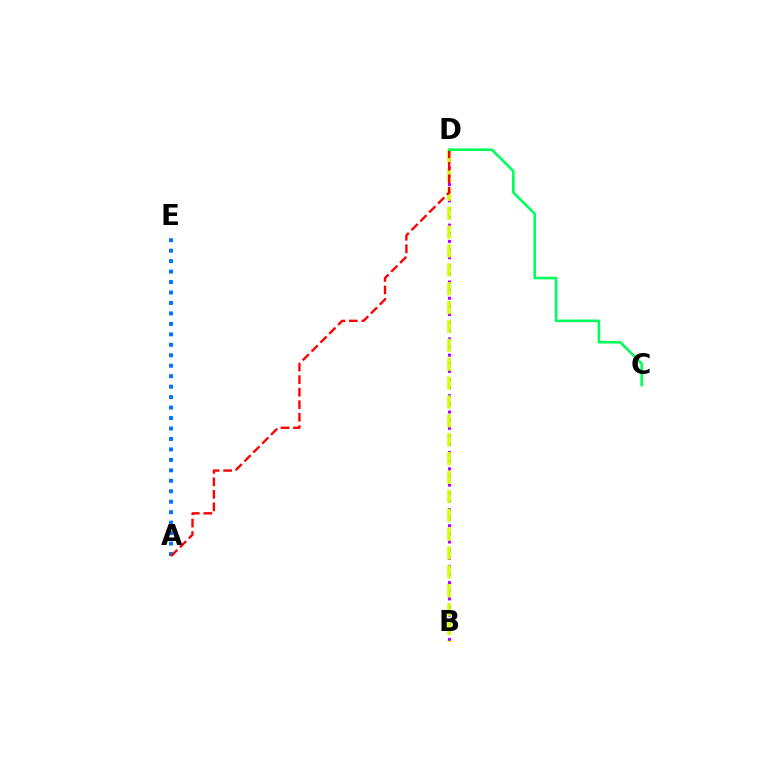{('B', 'D'): [{'color': '#b900ff', 'line_style': 'dotted', 'thickness': 2.21}, {'color': '#d1ff00', 'line_style': 'dashed', 'thickness': 2.56}], ('A', 'E'): [{'color': '#0074ff', 'line_style': 'dotted', 'thickness': 2.84}], ('A', 'D'): [{'color': '#ff0000', 'line_style': 'dashed', 'thickness': 1.7}], ('C', 'D'): [{'color': '#00ff5c', 'line_style': 'solid', 'thickness': 1.88}]}